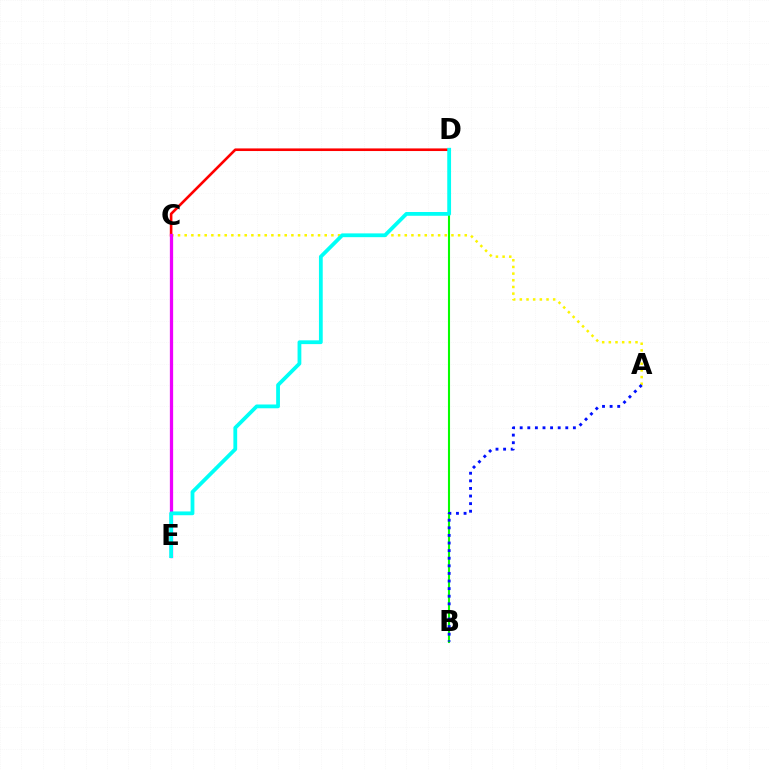{('B', 'D'): [{'color': '#08ff00', 'line_style': 'solid', 'thickness': 1.51}], ('A', 'C'): [{'color': '#fcf500', 'line_style': 'dotted', 'thickness': 1.81}], ('C', 'D'): [{'color': '#ff0000', 'line_style': 'solid', 'thickness': 1.89}], ('A', 'B'): [{'color': '#0010ff', 'line_style': 'dotted', 'thickness': 2.06}], ('C', 'E'): [{'color': '#ee00ff', 'line_style': 'solid', 'thickness': 2.35}], ('D', 'E'): [{'color': '#00fff6', 'line_style': 'solid', 'thickness': 2.72}]}